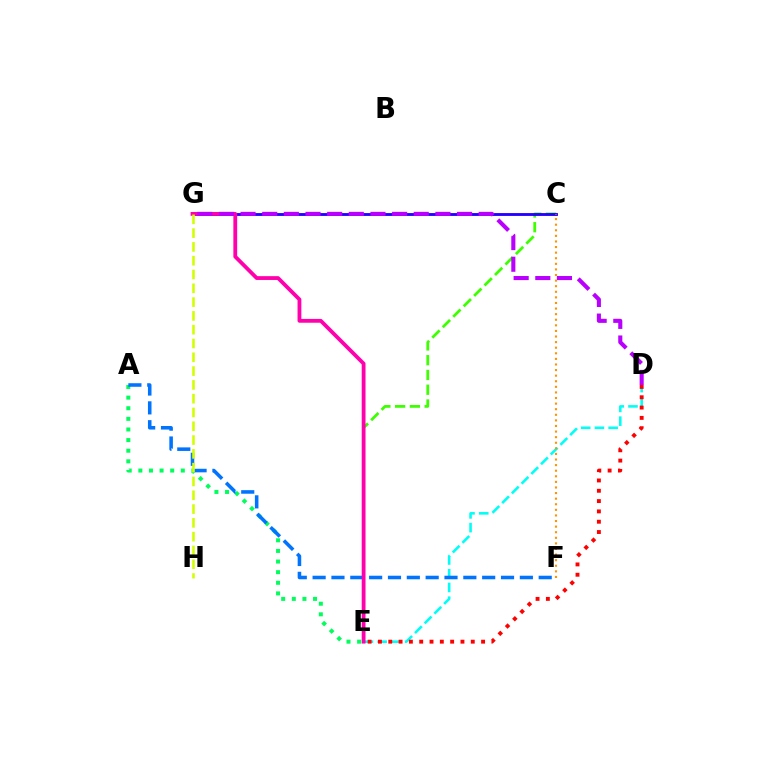{('A', 'E'): [{'color': '#00ff5c', 'line_style': 'dotted', 'thickness': 2.88}], ('C', 'E'): [{'color': '#3dff00', 'line_style': 'dashed', 'thickness': 2.01}], ('D', 'E'): [{'color': '#00fff6', 'line_style': 'dashed', 'thickness': 1.87}, {'color': '#ff0000', 'line_style': 'dotted', 'thickness': 2.8}], ('C', 'G'): [{'color': '#2500ff', 'line_style': 'solid', 'thickness': 2.06}], ('A', 'F'): [{'color': '#0074ff', 'line_style': 'dashed', 'thickness': 2.56}], ('E', 'G'): [{'color': '#ff00ac', 'line_style': 'solid', 'thickness': 2.74}], ('C', 'F'): [{'color': '#ff9400', 'line_style': 'dotted', 'thickness': 1.52}], ('D', 'G'): [{'color': '#b900ff', 'line_style': 'dashed', 'thickness': 2.94}], ('G', 'H'): [{'color': '#d1ff00', 'line_style': 'dashed', 'thickness': 1.87}]}